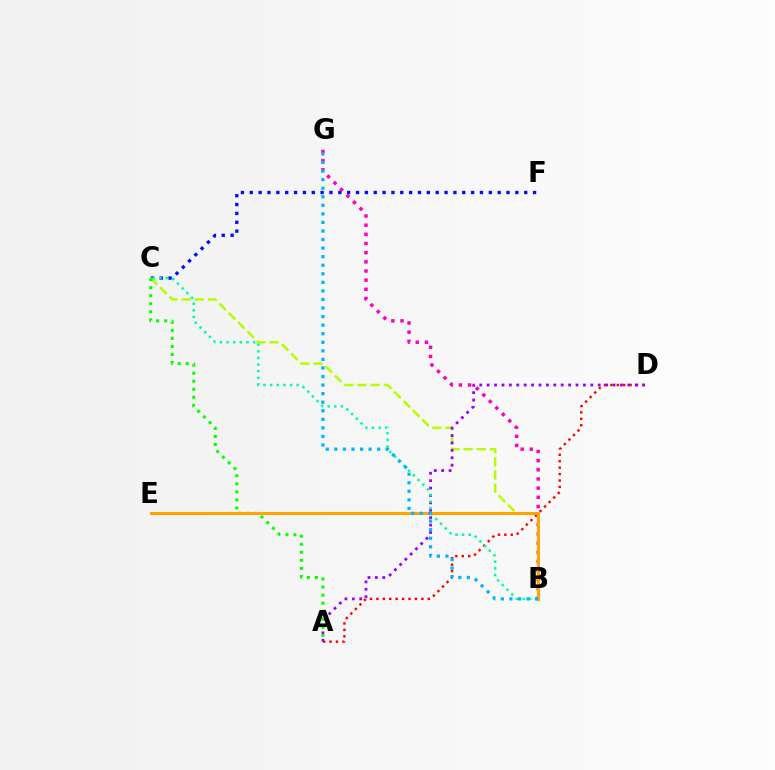{('C', 'F'): [{'color': '#0010ff', 'line_style': 'dotted', 'thickness': 2.41}], ('A', 'D'): [{'color': '#ff0000', 'line_style': 'dotted', 'thickness': 1.74}, {'color': '#9b00ff', 'line_style': 'dotted', 'thickness': 2.01}], ('B', 'G'): [{'color': '#ff00bd', 'line_style': 'dotted', 'thickness': 2.49}, {'color': '#00b5ff', 'line_style': 'dotted', 'thickness': 2.33}], ('B', 'C'): [{'color': '#b3ff00', 'line_style': 'dashed', 'thickness': 1.79}, {'color': '#00ff9d', 'line_style': 'dotted', 'thickness': 1.8}], ('A', 'C'): [{'color': '#08ff00', 'line_style': 'dotted', 'thickness': 2.18}], ('B', 'E'): [{'color': '#ffa500', 'line_style': 'solid', 'thickness': 2.19}]}